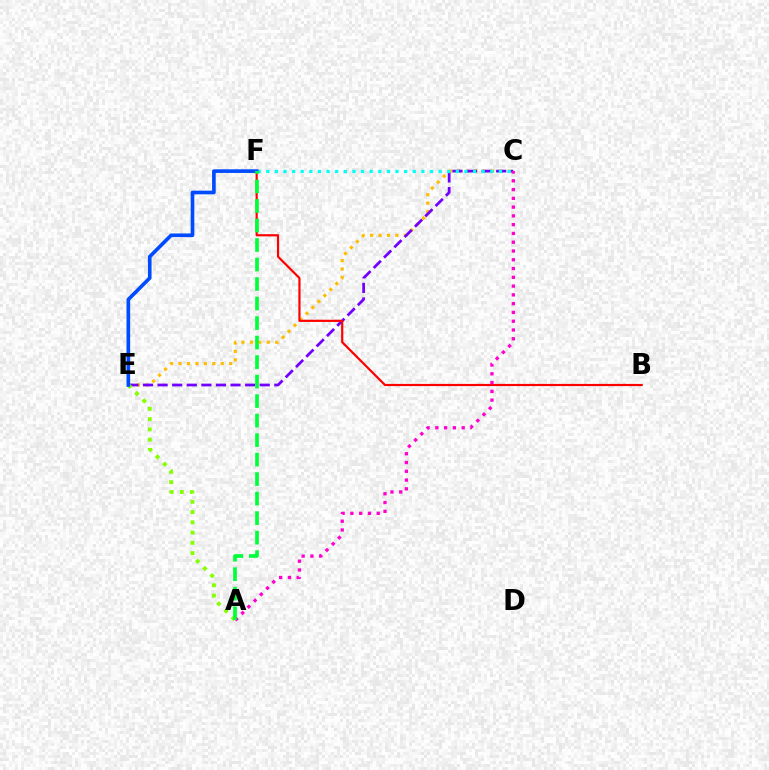{('C', 'E'): [{'color': '#ffbd00', 'line_style': 'dotted', 'thickness': 2.29}, {'color': '#7200ff', 'line_style': 'dashed', 'thickness': 1.98}], ('B', 'F'): [{'color': '#ff0000', 'line_style': 'solid', 'thickness': 1.57}], ('A', 'E'): [{'color': '#84ff00', 'line_style': 'dotted', 'thickness': 2.79}], ('C', 'F'): [{'color': '#00fff6', 'line_style': 'dotted', 'thickness': 2.34}], ('E', 'F'): [{'color': '#004bff', 'line_style': 'solid', 'thickness': 2.62}], ('A', 'C'): [{'color': '#ff00cf', 'line_style': 'dotted', 'thickness': 2.38}], ('A', 'F'): [{'color': '#00ff39', 'line_style': 'dashed', 'thickness': 2.65}]}